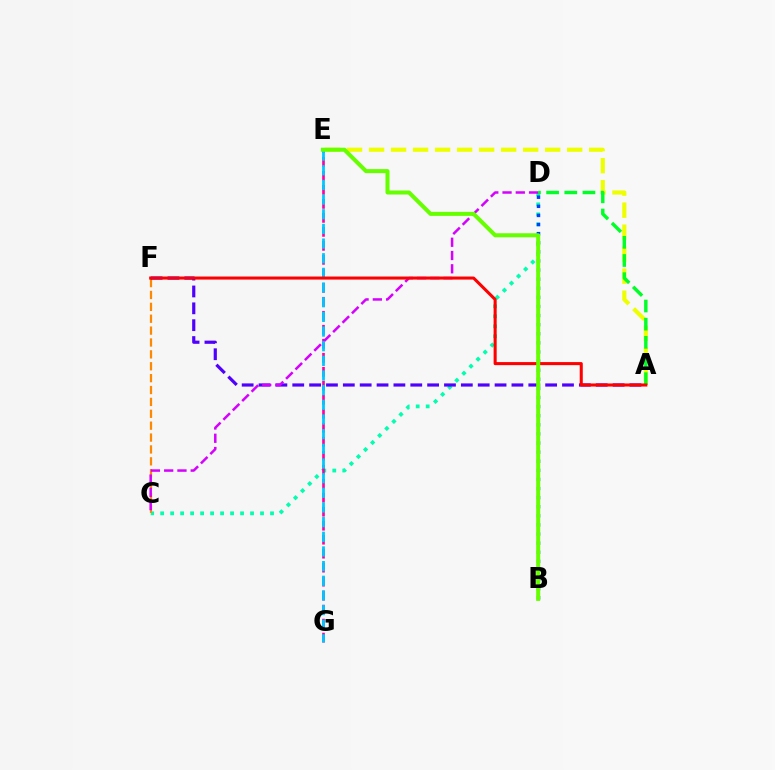{('A', 'E'): [{'color': '#eeff00', 'line_style': 'dashed', 'thickness': 2.99}], ('C', 'D'): [{'color': '#00ffaf', 'line_style': 'dotted', 'thickness': 2.71}, {'color': '#d600ff', 'line_style': 'dashed', 'thickness': 1.8}], ('B', 'D'): [{'color': '#003fff', 'line_style': 'dotted', 'thickness': 2.47}], ('A', 'D'): [{'color': '#00ff27', 'line_style': 'dashed', 'thickness': 2.47}], ('C', 'F'): [{'color': '#ff8800', 'line_style': 'dashed', 'thickness': 1.61}], ('E', 'G'): [{'color': '#ff00a0', 'line_style': 'dashed', 'thickness': 1.9}, {'color': '#00c7ff', 'line_style': 'dashed', 'thickness': 1.99}], ('A', 'F'): [{'color': '#4f00ff', 'line_style': 'dashed', 'thickness': 2.29}, {'color': '#ff0000', 'line_style': 'solid', 'thickness': 2.2}], ('B', 'E'): [{'color': '#66ff00', 'line_style': 'solid', 'thickness': 2.9}]}